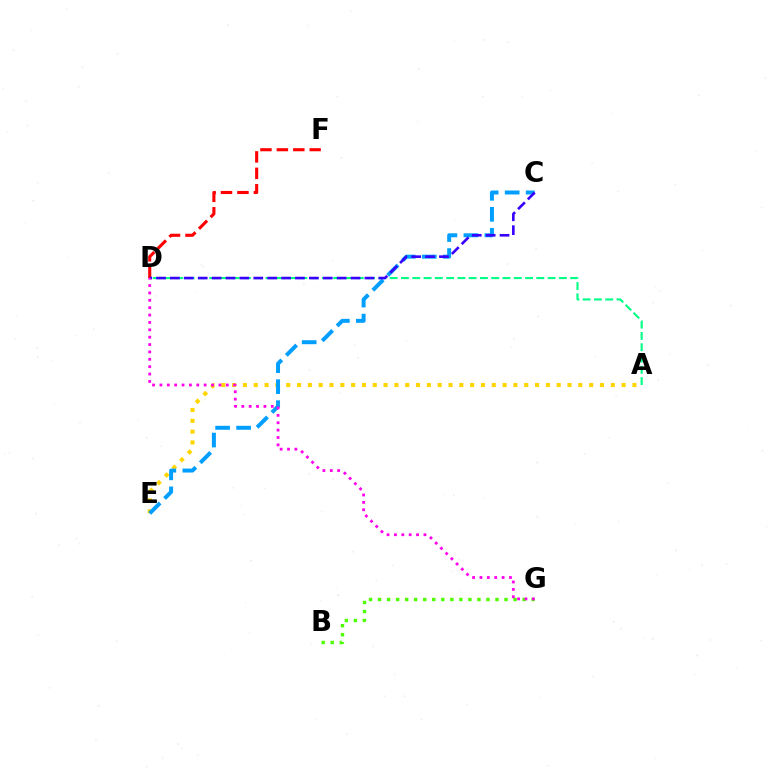{('B', 'G'): [{'color': '#4fff00', 'line_style': 'dotted', 'thickness': 2.45}], ('A', 'E'): [{'color': '#ffd500', 'line_style': 'dotted', 'thickness': 2.94}], ('A', 'D'): [{'color': '#00ff86', 'line_style': 'dashed', 'thickness': 1.53}], ('C', 'E'): [{'color': '#009eff', 'line_style': 'dashed', 'thickness': 2.85}], ('D', 'F'): [{'color': '#ff0000', 'line_style': 'dashed', 'thickness': 2.23}], ('C', 'D'): [{'color': '#3700ff', 'line_style': 'dashed', 'thickness': 1.89}], ('D', 'G'): [{'color': '#ff00ed', 'line_style': 'dotted', 'thickness': 2.0}]}